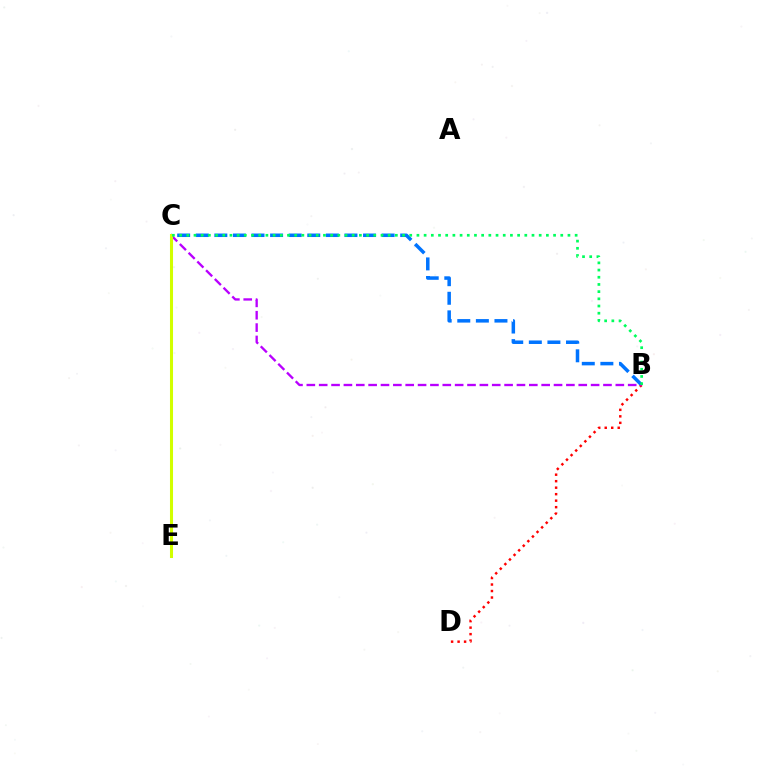{('B', 'C'): [{'color': '#0074ff', 'line_style': 'dashed', 'thickness': 2.52}, {'color': '#b900ff', 'line_style': 'dashed', 'thickness': 1.68}, {'color': '#00ff5c', 'line_style': 'dotted', 'thickness': 1.95}], ('B', 'D'): [{'color': '#ff0000', 'line_style': 'dotted', 'thickness': 1.77}], ('C', 'E'): [{'color': '#d1ff00', 'line_style': 'solid', 'thickness': 2.2}]}